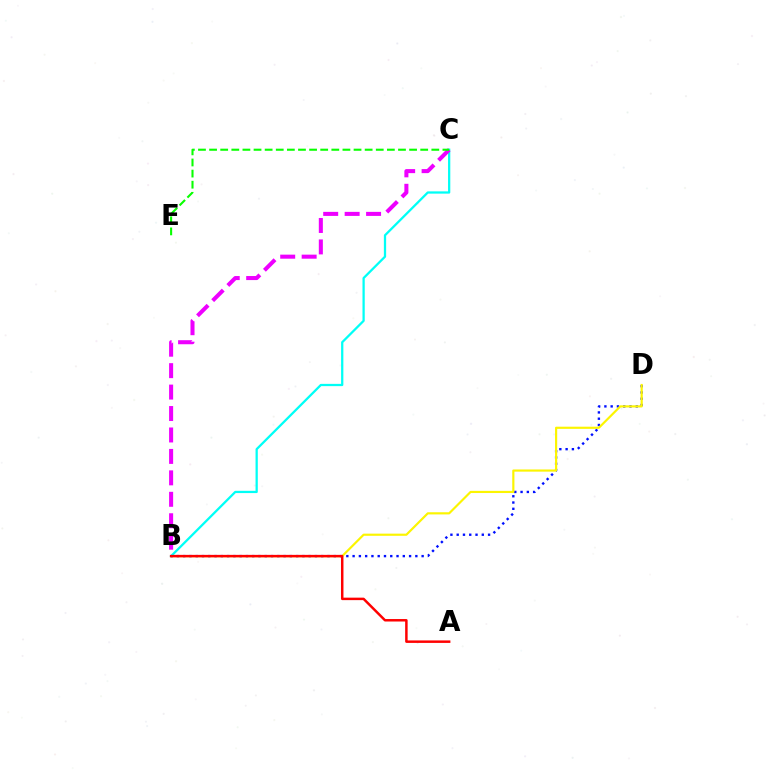{('B', 'D'): [{'color': '#0010ff', 'line_style': 'dotted', 'thickness': 1.7}, {'color': '#fcf500', 'line_style': 'solid', 'thickness': 1.56}], ('B', 'C'): [{'color': '#00fff6', 'line_style': 'solid', 'thickness': 1.63}, {'color': '#ee00ff', 'line_style': 'dashed', 'thickness': 2.91}], ('C', 'E'): [{'color': '#08ff00', 'line_style': 'dashed', 'thickness': 1.51}], ('A', 'B'): [{'color': '#ff0000', 'line_style': 'solid', 'thickness': 1.78}]}